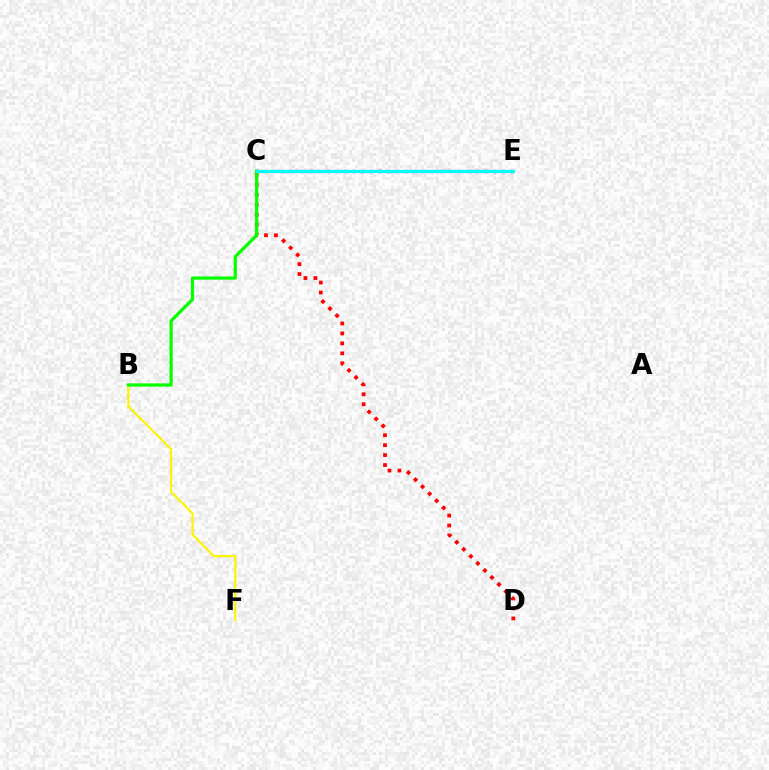{('B', 'F'): [{'color': '#fcf500', 'line_style': 'solid', 'thickness': 1.56}], ('C', 'D'): [{'color': '#ff0000', 'line_style': 'dotted', 'thickness': 2.71}], ('C', 'E'): [{'color': '#ee00ff', 'line_style': 'dotted', 'thickness': 2.38}, {'color': '#0010ff', 'line_style': 'dotted', 'thickness': 2.25}, {'color': '#00fff6', 'line_style': 'solid', 'thickness': 2.22}], ('B', 'C'): [{'color': '#08ff00', 'line_style': 'solid', 'thickness': 2.34}]}